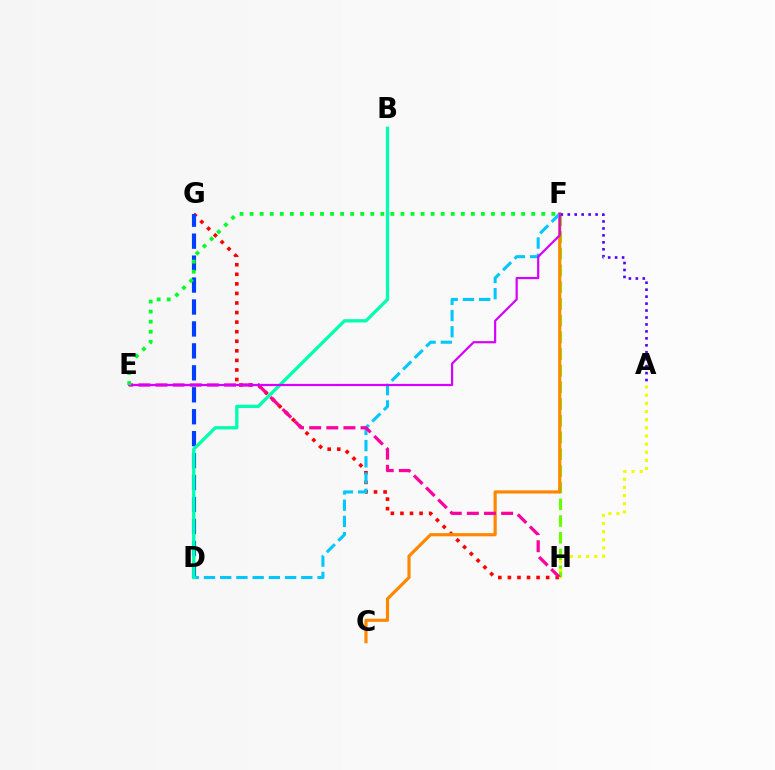{('G', 'H'): [{'color': '#ff0000', 'line_style': 'dotted', 'thickness': 2.6}], ('F', 'H'): [{'color': '#66ff00', 'line_style': 'dashed', 'thickness': 2.27}], ('D', 'G'): [{'color': '#003fff', 'line_style': 'dashed', 'thickness': 2.98}], ('C', 'F'): [{'color': '#ff8800', 'line_style': 'solid', 'thickness': 2.29}], ('D', 'F'): [{'color': '#00c7ff', 'line_style': 'dashed', 'thickness': 2.2}], ('A', 'F'): [{'color': '#4f00ff', 'line_style': 'dotted', 'thickness': 1.89}], ('E', 'H'): [{'color': '#ff00a0', 'line_style': 'dashed', 'thickness': 2.33}], ('B', 'D'): [{'color': '#00ffaf', 'line_style': 'solid', 'thickness': 2.37}], ('E', 'F'): [{'color': '#d600ff', 'line_style': 'solid', 'thickness': 1.58}, {'color': '#00ff27', 'line_style': 'dotted', 'thickness': 2.73}], ('A', 'H'): [{'color': '#eeff00', 'line_style': 'dotted', 'thickness': 2.22}]}